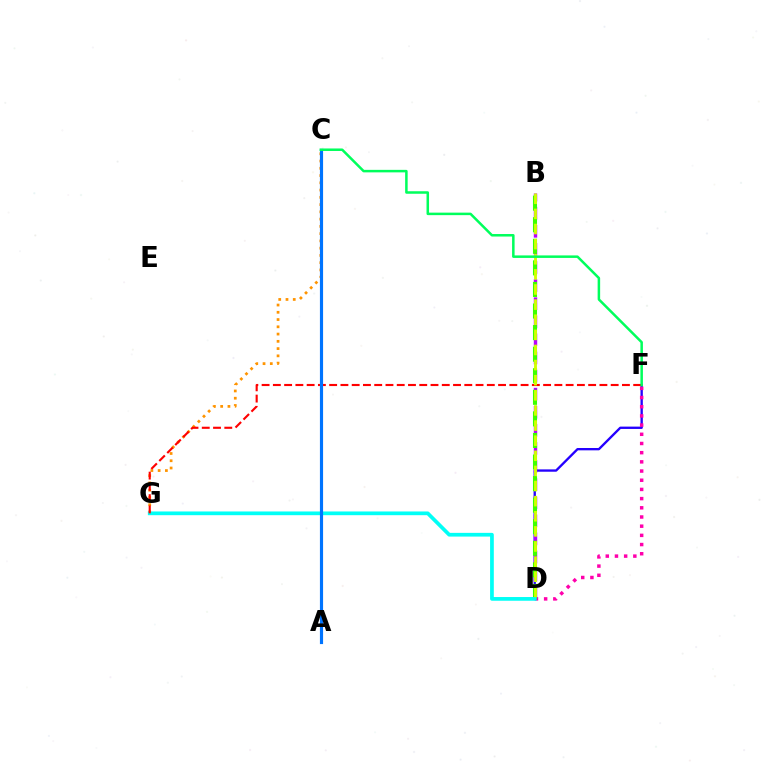{('D', 'F'): [{'color': '#2500ff', 'line_style': 'solid', 'thickness': 1.68}, {'color': '#ff00ac', 'line_style': 'dotted', 'thickness': 2.5}], ('B', 'D'): [{'color': '#b900ff', 'line_style': 'dashed', 'thickness': 2.46}, {'color': '#3dff00', 'line_style': 'dashed', 'thickness': 2.93}, {'color': '#d1ff00', 'line_style': 'dashed', 'thickness': 2.05}], ('C', 'G'): [{'color': '#ff9400', 'line_style': 'dotted', 'thickness': 1.97}], ('D', 'G'): [{'color': '#00fff6', 'line_style': 'solid', 'thickness': 2.68}], ('F', 'G'): [{'color': '#ff0000', 'line_style': 'dashed', 'thickness': 1.53}], ('A', 'C'): [{'color': '#0074ff', 'line_style': 'solid', 'thickness': 2.27}], ('C', 'F'): [{'color': '#00ff5c', 'line_style': 'solid', 'thickness': 1.81}]}